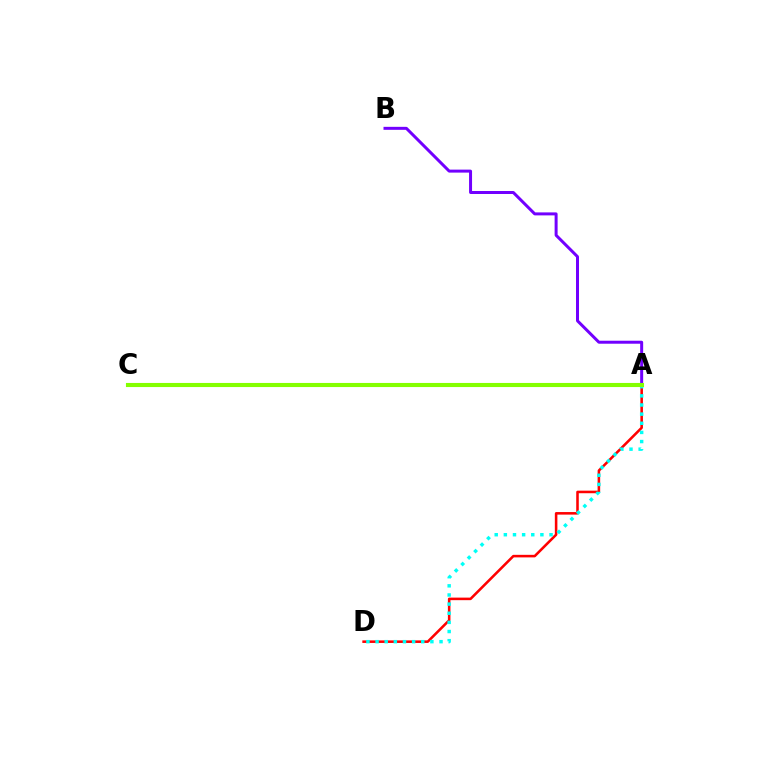{('A', 'B'): [{'color': '#7200ff', 'line_style': 'solid', 'thickness': 2.15}], ('A', 'D'): [{'color': '#ff0000', 'line_style': 'solid', 'thickness': 1.84}, {'color': '#00fff6', 'line_style': 'dotted', 'thickness': 2.48}], ('A', 'C'): [{'color': '#84ff00', 'line_style': 'solid', 'thickness': 2.96}]}